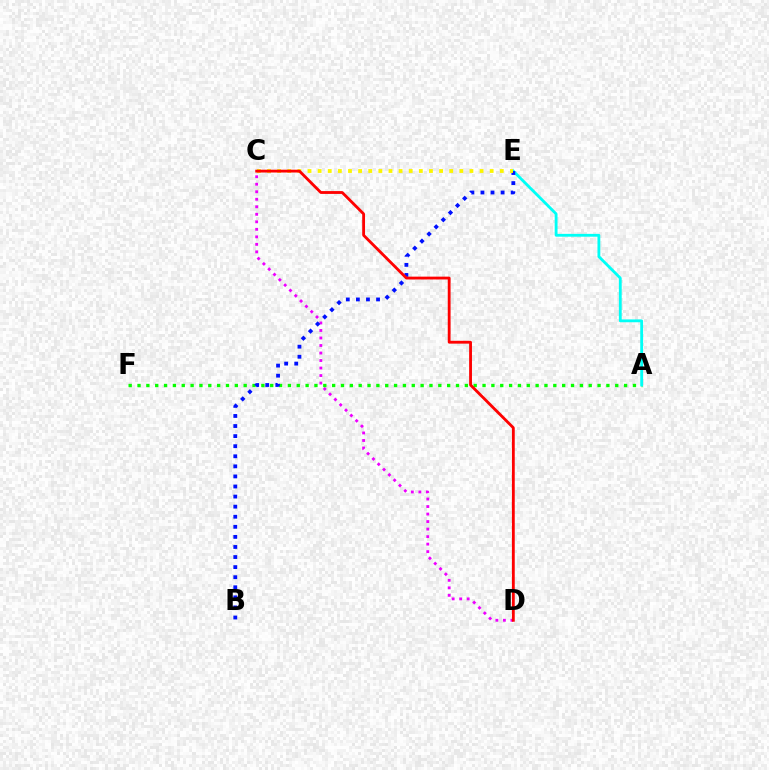{('C', 'D'): [{'color': '#ee00ff', 'line_style': 'dotted', 'thickness': 2.04}, {'color': '#ff0000', 'line_style': 'solid', 'thickness': 2.04}], ('A', 'F'): [{'color': '#08ff00', 'line_style': 'dotted', 'thickness': 2.4}], ('A', 'E'): [{'color': '#00fff6', 'line_style': 'solid', 'thickness': 2.04}], ('B', 'E'): [{'color': '#0010ff', 'line_style': 'dotted', 'thickness': 2.74}], ('C', 'E'): [{'color': '#fcf500', 'line_style': 'dotted', 'thickness': 2.75}]}